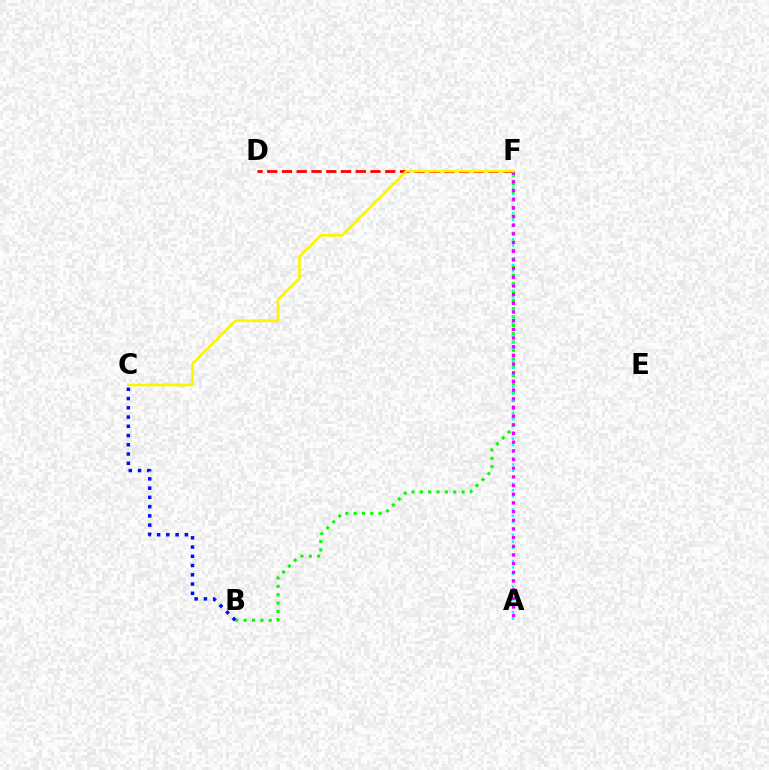{('B', 'F'): [{'color': '#08ff00', 'line_style': 'dotted', 'thickness': 2.27}], ('B', 'C'): [{'color': '#0010ff', 'line_style': 'dotted', 'thickness': 2.51}], ('A', 'F'): [{'color': '#00fff6', 'line_style': 'dotted', 'thickness': 1.75}, {'color': '#ee00ff', 'line_style': 'dotted', 'thickness': 2.36}], ('D', 'F'): [{'color': '#ff0000', 'line_style': 'dashed', 'thickness': 2.0}], ('C', 'F'): [{'color': '#fcf500', 'line_style': 'solid', 'thickness': 1.89}]}